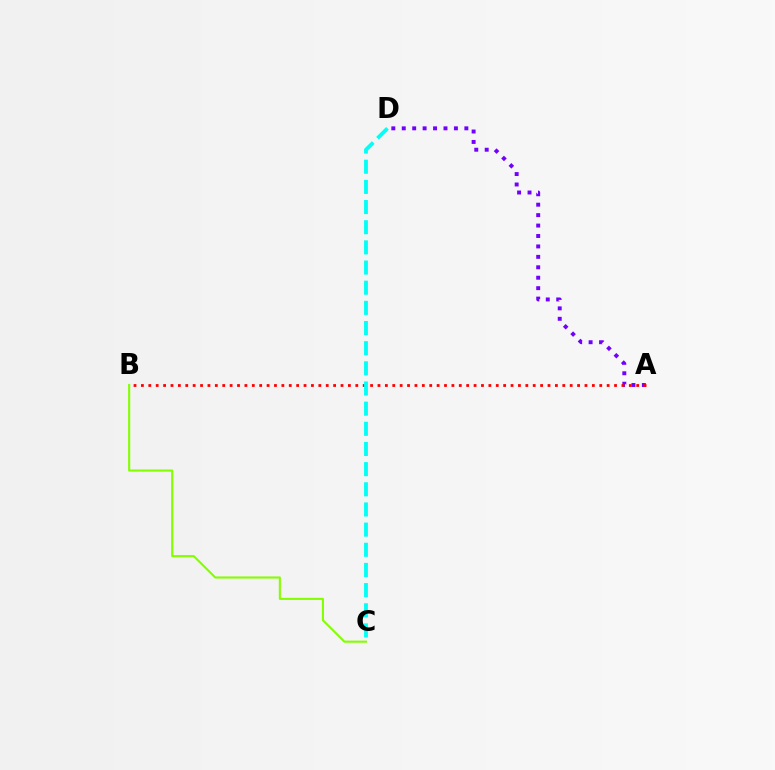{('A', 'D'): [{'color': '#7200ff', 'line_style': 'dotted', 'thickness': 2.83}], ('B', 'C'): [{'color': '#84ff00', 'line_style': 'solid', 'thickness': 1.52}], ('A', 'B'): [{'color': '#ff0000', 'line_style': 'dotted', 'thickness': 2.01}], ('C', 'D'): [{'color': '#00fff6', 'line_style': 'dashed', 'thickness': 2.74}]}